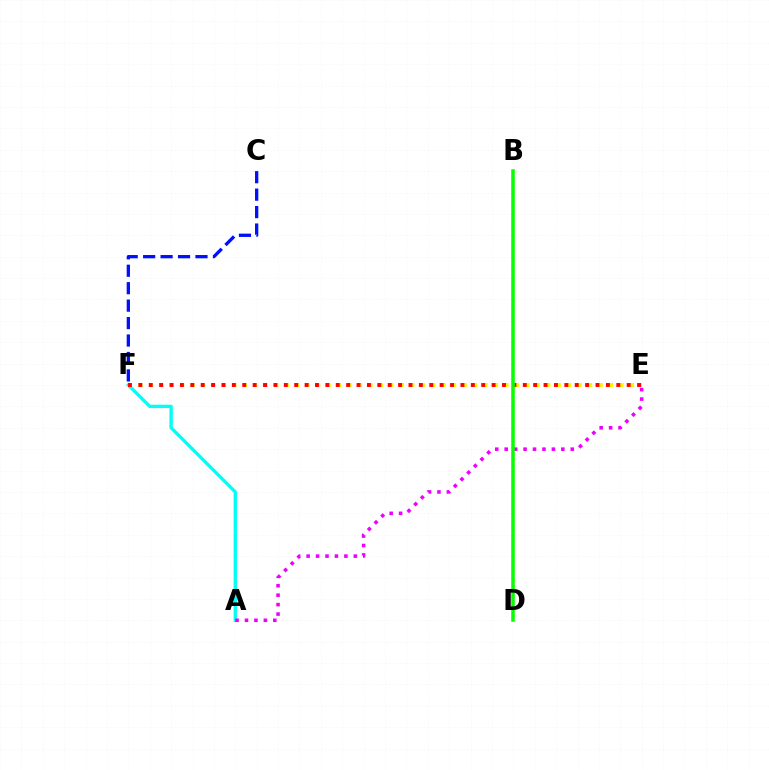{('C', 'F'): [{'color': '#0010ff', 'line_style': 'dashed', 'thickness': 2.37}], ('A', 'F'): [{'color': '#00fff6', 'line_style': 'solid', 'thickness': 2.41}], ('A', 'E'): [{'color': '#ee00ff', 'line_style': 'dotted', 'thickness': 2.56}], ('E', 'F'): [{'color': '#fcf500', 'line_style': 'dotted', 'thickness': 2.84}, {'color': '#ff0000', 'line_style': 'dotted', 'thickness': 2.82}], ('B', 'D'): [{'color': '#08ff00', 'line_style': 'solid', 'thickness': 2.54}]}